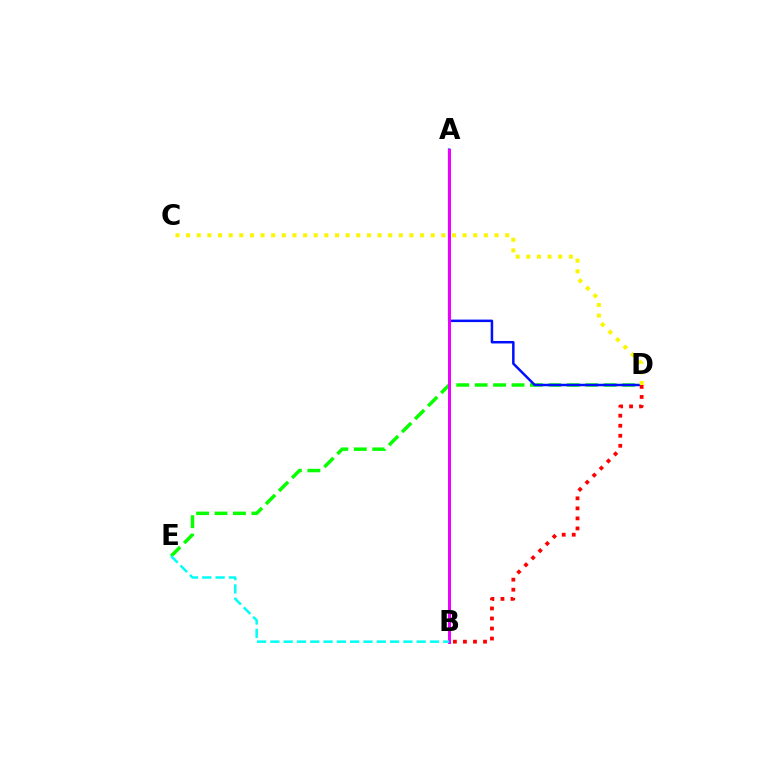{('D', 'E'): [{'color': '#08ff00', 'line_style': 'dashed', 'thickness': 2.5}], ('A', 'D'): [{'color': '#0010ff', 'line_style': 'solid', 'thickness': 1.8}], ('B', 'D'): [{'color': '#ff0000', 'line_style': 'dotted', 'thickness': 2.73}], ('C', 'D'): [{'color': '#fcf500', 'line_style': 'dotted', 'thickness': 2.89}], ('A', 'B'): [{'color': '#ee00ff', 'line_style': 'solid', 'thickness': 2.15}], ('B', 'E'): [{'color': '#00fff6', 'line_style': 'dashed', 'thickness': 1.81}]}